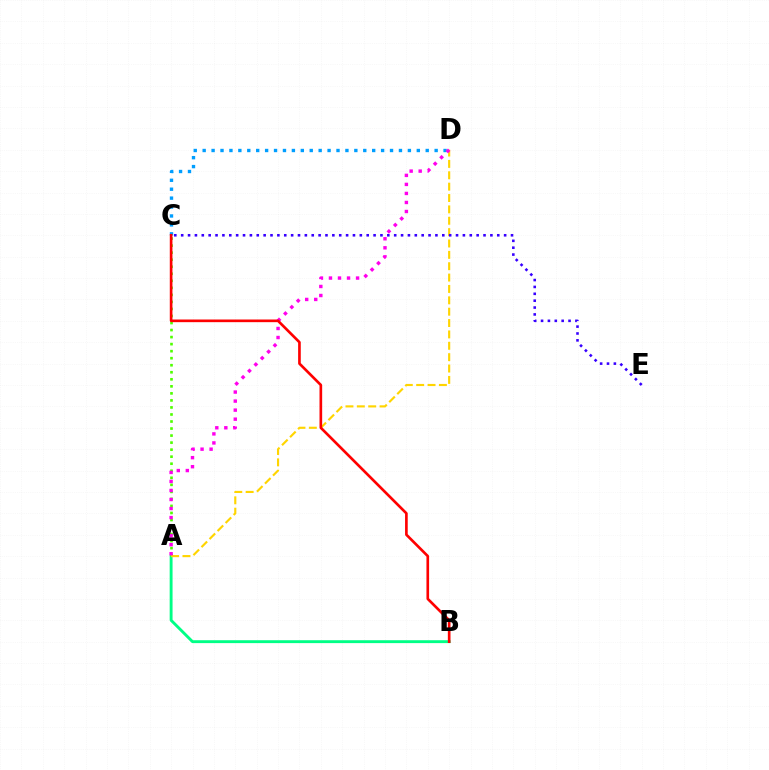{('A', 'B'): [{'color': '#00ff86', 'line_style': 'solid', 'thickness': 2.08}], ('A', 'C'): [{'color': '#4fff00', 'line_style': 'dotted', 'thickness': 1.91}], ('A', 'D'): [{'color': '#ffd500', 'line_style': 'dashed', 'thickness': 1.54}, {'color': '#ff00ed', 'line_style': 'dotted', 'thickness': 2.45}], ('C', 'D'): [{'color': '#009eff', 'line_style': 'dotted', 'thickness': 2.42}], ('B', 'C'): [{'color': '#ff0000', 'line_style': 'solid', 'thickness': 1.91}], ('C', 'E'): [{'color': '#3700ff', 'line_style': 'dotted', 'thickness': 1.87}]}